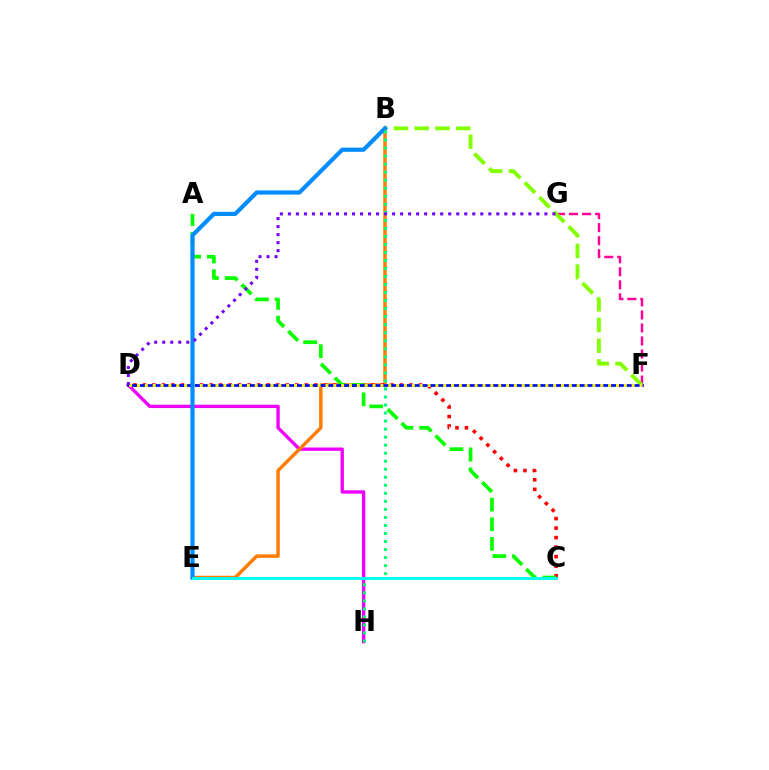{('D', 'H'): [{'color': '#ee00ff', 'line_style': 'solid', 'thickness': 2.41}], ('B', 'E'): [{'color': '#ff7c00', 'line_style': 'solid', 'thickness': 2.48}, {'color': '#008cff', 'line_style': 'solid', 'thickness': 2.99}], ('F', 'G'): [{'color': '#ff0094', 'line_style': 'dashed', 'thickness': 1.77}], ('C', 'D'): [{'color': '#ff0000', 'line_style': 'dotted', 'thickness': 2.59}], ('A', 'C'): [{'color': '#08ff00', 'line_style': 'dashed', 'thickness': 2.66}], ('B', 'F'): [{'color': '#84ff00', 'line_style': 'dashed', 'thickness': 2.82}], ('D', 'F'): [{'color': '#0010ff', 'line_style': 'solid', 'thickness': 1.99}, {'color': '#fcf500', 'line_style': 'dotted', 'thickness': 2.13}], ('B', 'H'): [{'color': '#00ff74', 'line_style': 'dotted', 'thickness': 2.18}], ('C', 'E'): [{'color': '#00fff6', 'line_style': 'solid', 'thickness': 2.07}], ('D', 'G'): [{'color': '#7200ff', 'line_style': 'dotted', 'thickness': 2.18}]}